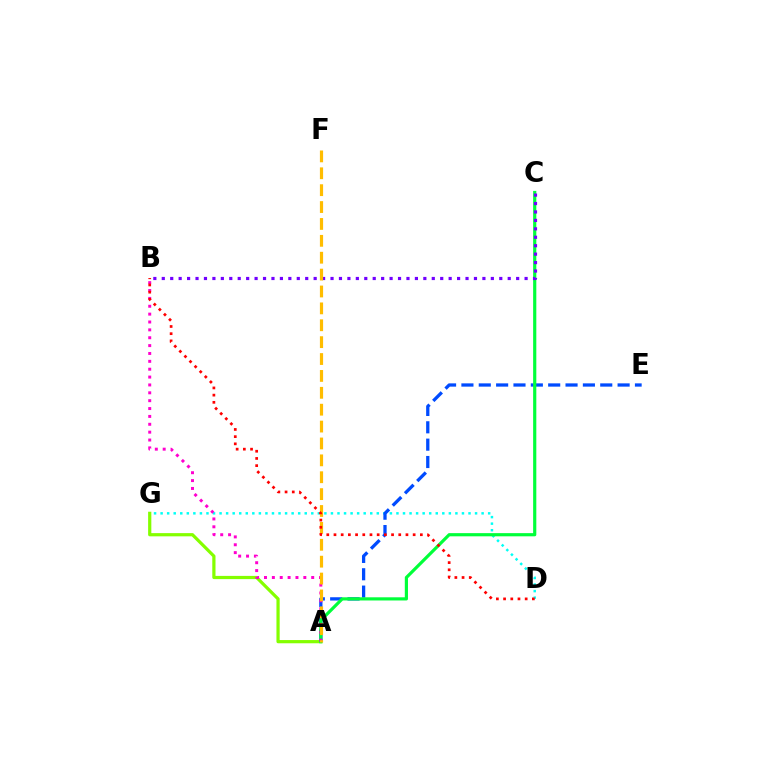{('D', 'G'): [{'color': '#00fff6', 'line_style': 'dotted', 'thickness': 1.78}], ('A', 'G'): [{'color': '#84ff00', 'line_style': 'solid', 'thickness': 2.31}], ('A', 'E'): [{'color': '#004bff', 'line_style': 'dashed', 'thickness': 2.36}], ('A', 'C'): [{'color': '#00ff39', 'line_style': 'solid', 'thickness': 2.29}], ('B', 'C'): [{'color': '#7200ff', 'line_style': 'dotted', 'thickness': 2.29}], ('A', 'B'): [{'color': '#ff00cf', 'line_style': 'dotted', 'thickness': 2.14}], ('A', 'F'): [{'color': '#ffbd00', 'line_style': 'dashed', 'thickness': 2.29}], ('B', 'D'): [{'color': '#ff0000', 'line_style': 'dotted', 'thickness': 1.96}]}